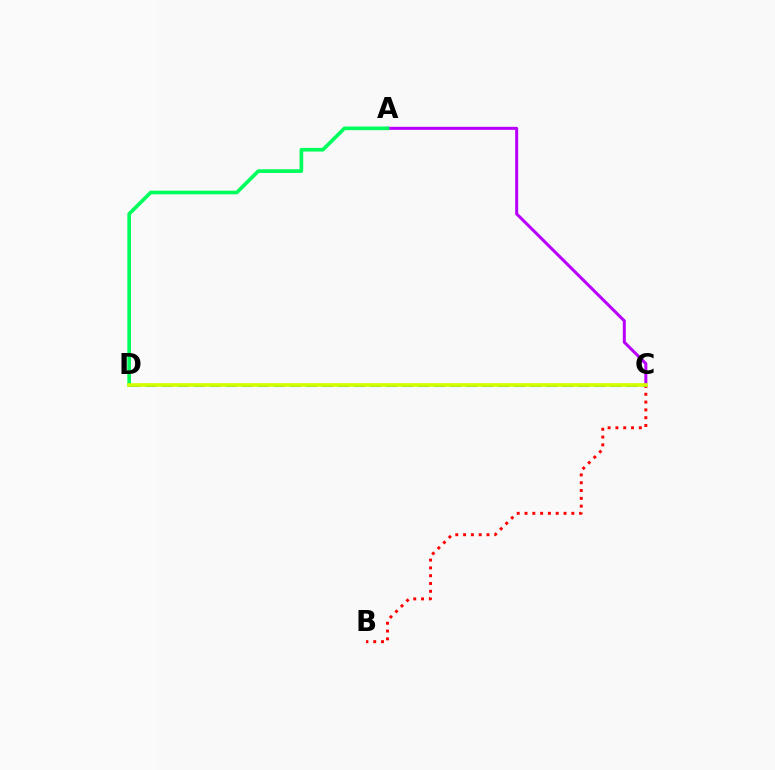{('B', 'C'): [{'color': '#ff0000', 'line_style': 'dotted', 'thickness': 2.12}], ('A', 'C'): [{'color': '#b900ff', 'line_style': 'solid', 'thickness': 2.18}], ('A', 'D'): [{'color': '#00ff5c', 'line_style': 'solid', 'thickness': 2.64}], ('C', 'D'): [{'color': '#0074ff', 'line_style': 'dashed', 'thickness': 2.18}, {'color': '#d1ff00', 'line_style': 'solid', 'thickness': 2.65}]}